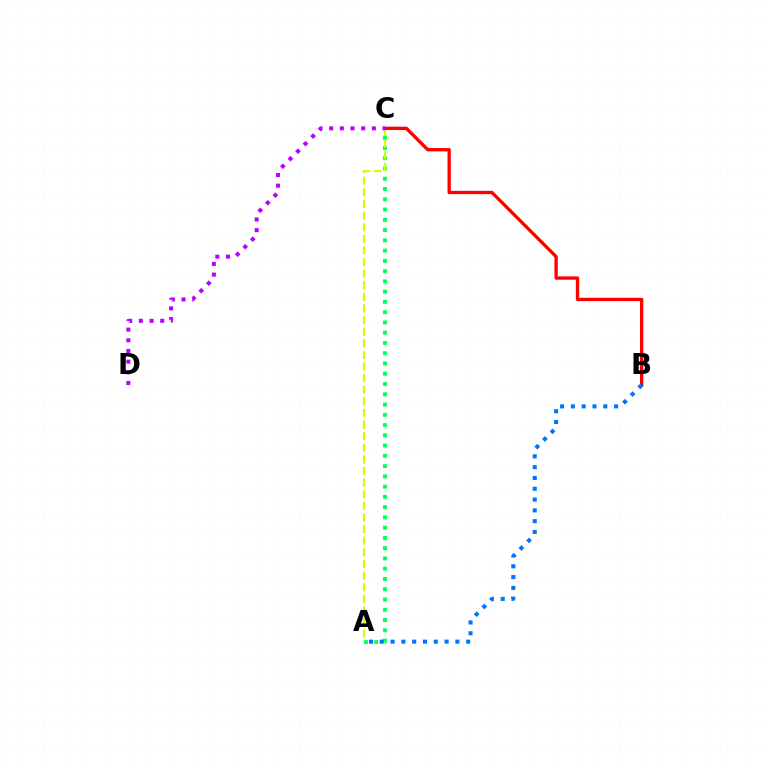{('A', 'C'): [{'color': '#00ff5c', 'line_style': 'dotted', 'thickness': 2.79}, {'color': '#d1ff00', 'line_style': 'dashed', 'thickness': 1.58}], ('B', 'C'): [{'color': '#ff0000', 'line_style': 'solid', 'thickness': 2.39}], ('C', 'D'): [{'color': '#b900ff', 'line_style': 'dotted', 'thickness': 2.9}], ('A', 'B'): [{'color': '#0074ff', 'line_style': 'dotted', 'thickness': 2.93}]}